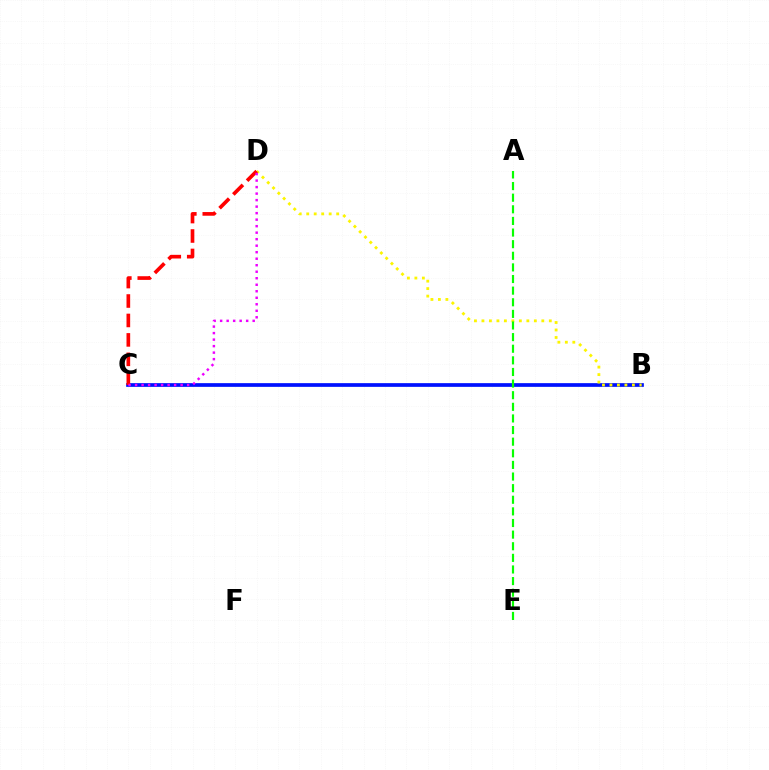{('B', 'C'): [{'color': '#00fff6', 'line_style': 'solid', 'thickness': 1.57}, {'color': '#0010ff', 'line_style': 'solid', 'thickness': 2.66}], ('B', 'D'): [{'color': '#fcf500', 'line_style': 'dotted', 'thickness': 2.03}], ('C', 'D'): [{'color': '#ff0000', 'line_style': 'dashed', 'thickness': 2.64}, {'color': '#ee00ff', 'line_style': 'dotted', 'thickness': 1.77}], ('A', 'E'): [{'color': '#08ff00', 'line_style': 'dashed', 'thickness': 1.58}]}